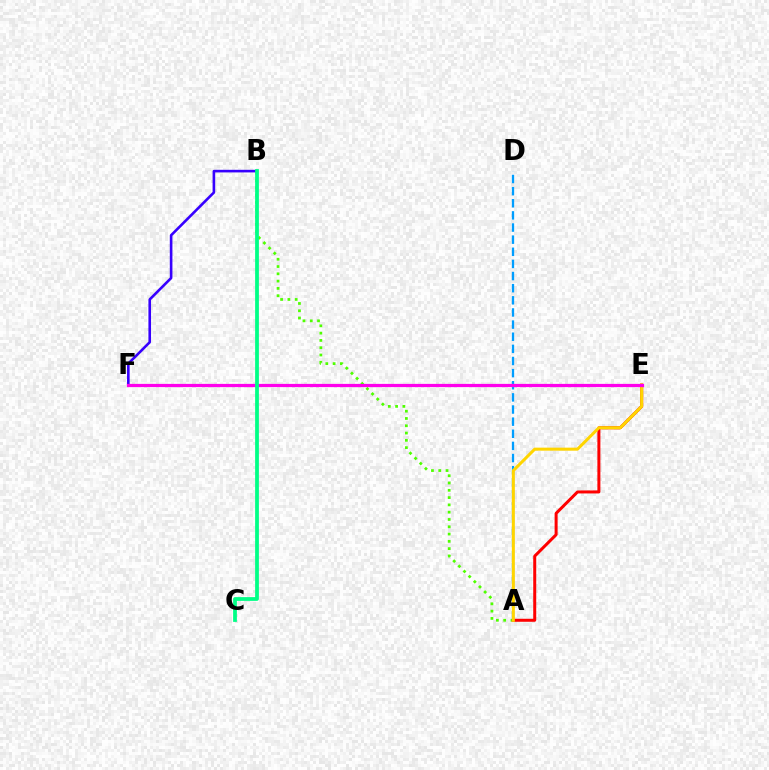{('A', 'B'): [{'color': '#4fff00', 'line_style': 'dotted', 'thickness': 1.98}], ('A', 'E'): [{'color': '#ff0000', 'line_style': 'solid', 'thickness': 2.16}, {'color': '#ffd500', 'line_style': 'solid', 'thickness': 2.19}], ('A', 'D'): [{'color': '#009eff', 'line_style': 'dashed', 'thickness': 1.65}], ('B', 'F'): [{'color': '#3700ff', 'line_style': 'solid', 'thickness': 1.88}], ('E', 'F'): [{'color': '#ff00ed', 'line_style': 'solid', 'thickness': 2.32}], ('B', 'C'): [{'color': '#00ff86', 'line_style': 'solid', 'thickness': 2.71}]}